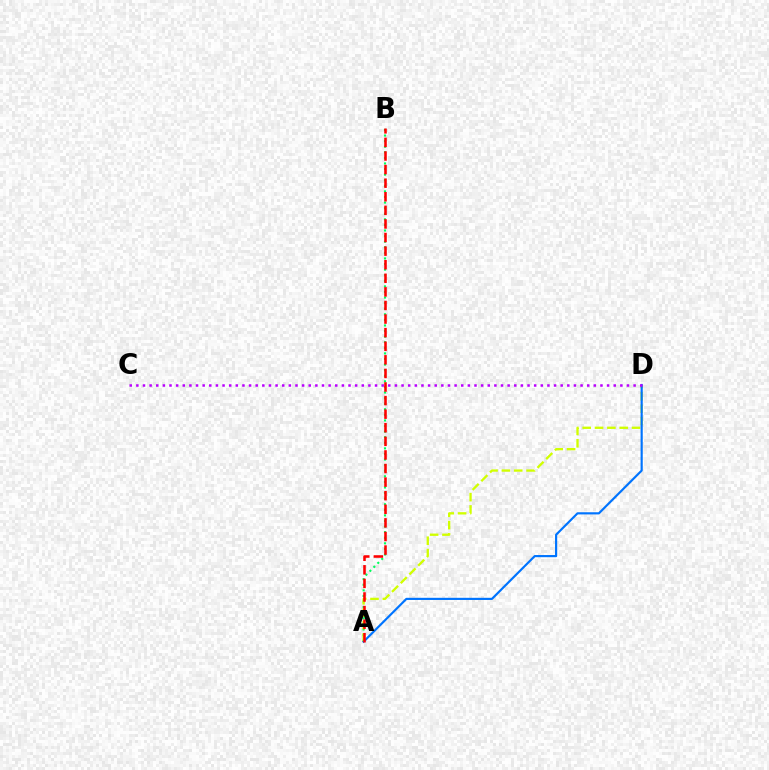{('A', 'B'): [{'color': '#00ff5c', 'line_style': 'dotted', 'thickness': 1.52}, {'color': '#ff0000', 'line_style': 'dashed', 'thickness': 1.85}], ('A', 'D'): [{'color': '#d1ff00', 'line_style': 'dashed', 'thickness': 1.68}, {'color': '#0074ff', 'line_style': 'solid', 'thickness': 1.56}], ('C', 'D'): [{'color': '#b900ff', 'line_style': 'dotted', 'thickness': 1.8}]}